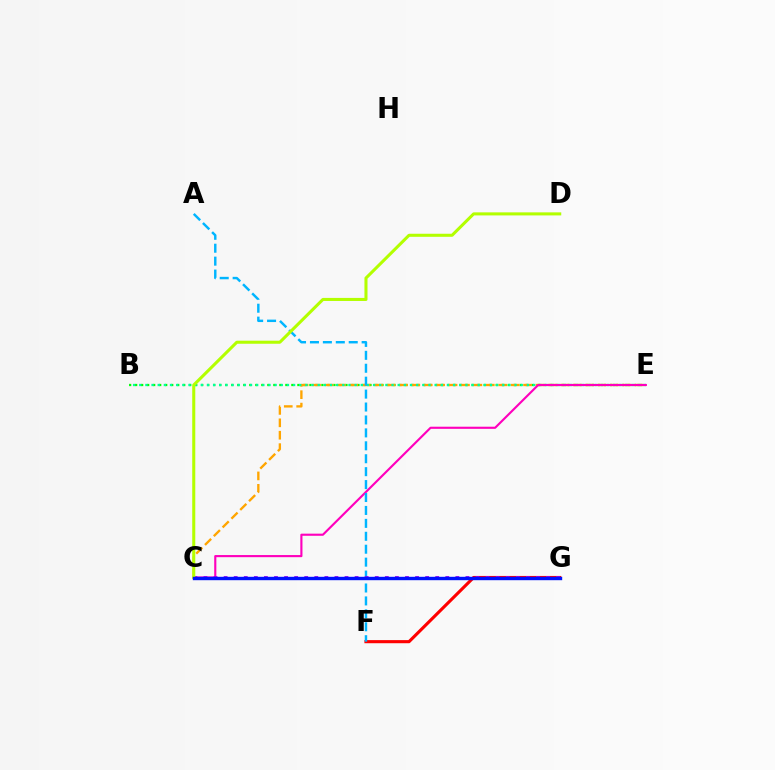{('B', 'E'): [{'color': '#08ff00', 'line_style': 'dotted', 'thickness': 1.63}, {'color': '#00ff9d', 'line_style': 'dotted', 'thickness': 1.67}], ('C', 'E'): [{'color': '#ffa500', 'line_style': 'dashed', 'thickness': 1.69}, {'color': '#ff00bd', 'line_style': 'solid', 'thickness': 1.54}], ('F', 'G'): [{'color': '#ff0000', 'line_style': 'solid', 'thickness': 2.24}], ('A', 'F'): [{'color': '#00b5ff', 'line_style': 'dashed', 'thickness': 1.76}], ('C', 'G'): [{'color': '#9b00ff', 'line_style': 'dotted', 'thickness': 2.74}, {'color': '#0010ff', 'line_style': 'solid', 'thickness': 2.44}], ('C', 'D'): [{'color': '#b3ff00', 'line_style': 'solid', 'thickness': 2.2}]}